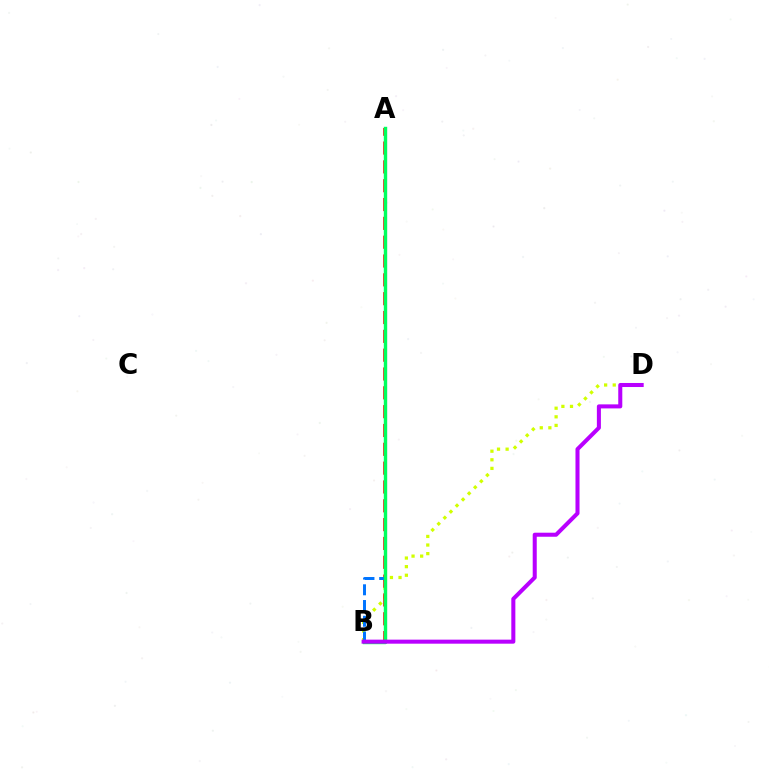{('B', 'D'): [{'color': '#d1ff00', 'line_style': 'dotted', 'thickness': 2.34}, {'color': '#b900ff', 'line_style': 'solid', 'thickness': 2.91}], ('A', 'B'): [{'color': '#ff0000', 'line_style': 'dashed', 'thickness': 2.56}, {'color': '#0074ff', 'line_style': 'dashed', 'thickness': 2.14}, {'color': '#00ff5c', 'line_style': 'solid', 'thickness': 2.45}]}